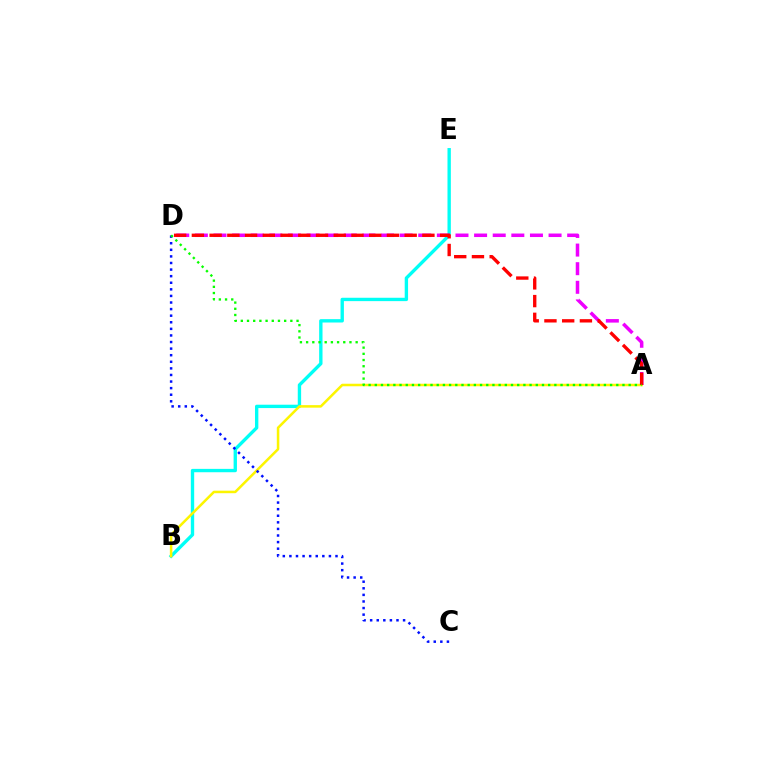{('B', 'E'): [{'color': '#00fff6', 'line_style': 'solid', 'thickness': 2.42}], ('A', 'B'): [{'color': '#fcf500', 'line_style': 'solid', 'thickness': 1.82}], ('A', 'D'): [{'color': '#ee00ff', 'line_style': 'dashed', 'thickness': 2.53}, {'color': '#ff0000', 'line_style': 'dashed', 'thickness': 2.41}, {'color': '#08ff00', 'line_style': 'dotted', 'thickness': 1.68}], ('C', 'D'): [{'color': '#0010ff', 'line_style': 'dotted', 'thickness': 1.79}]}